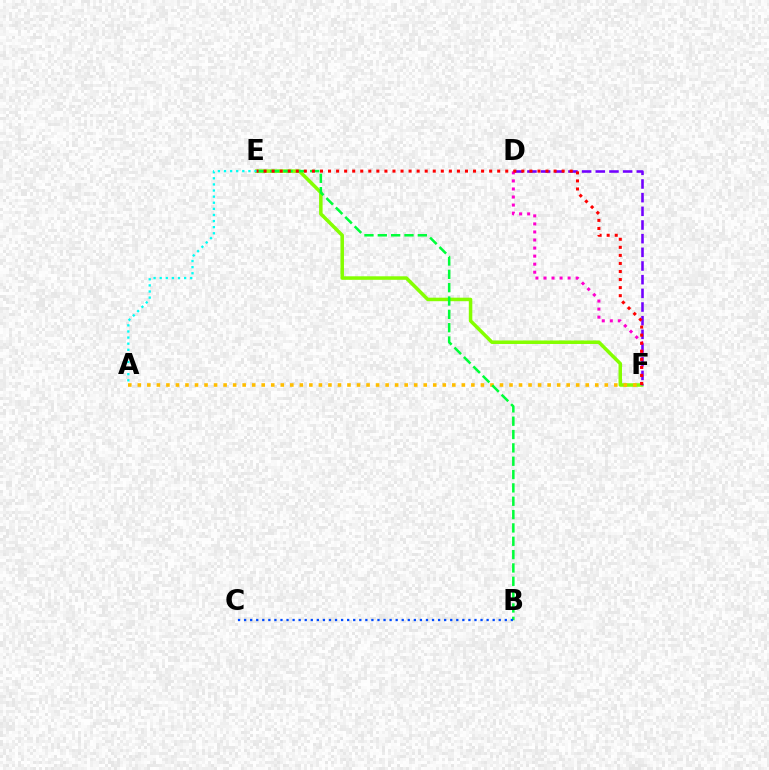{('E', 'F'): [{'color': '#84ff00', 'line_style': 'solid', 'thickness': 2.53}, {'color': '#ff0000', 'line_style': 'dotted', 'thickness': 2.19}], ('A', 'F'): [{'color': '#ffbd00', 'line_style': 'dotted', 'thickness': 2.59}], ('D', 'F'): [{'color': '#7200ff', 'line_style': 'dashed', 'thickness': 1.86}, {'color': '#ff00cf', 'line_style': 'dotted', 'thickness': 2.19}], ('B', 'E'): [{'color': '#00ff39', 'line_style': 'dashed', 'thickness': 1.81}], ('B', 'C'): [{'color': '#004bff', 'line_style': 'dotted', 'thickness': 1.65}], ('A', 'E'): [{'color': '#00fff6', 'line_style': 'dotted', 'thickness': 1.66}]}